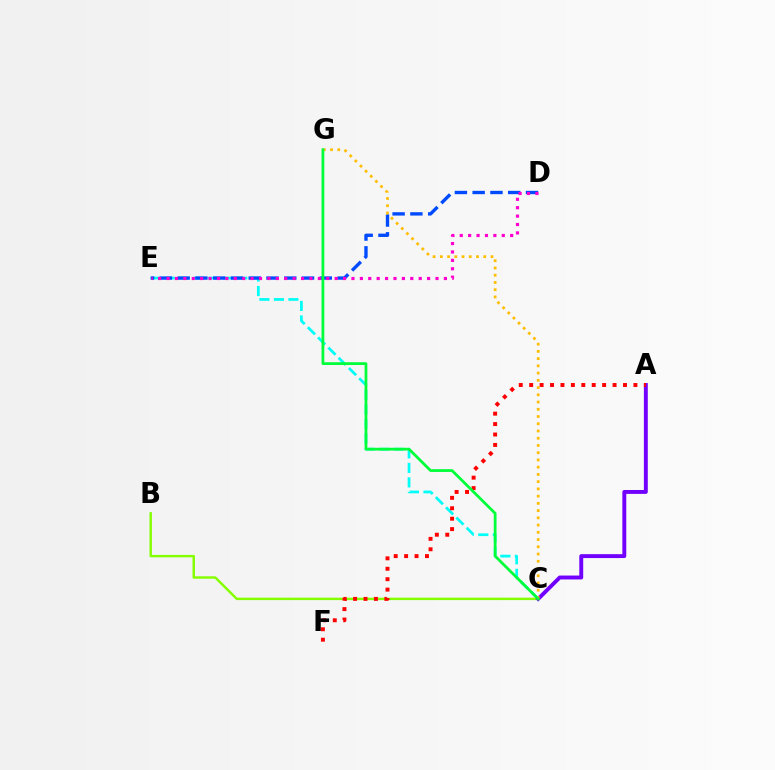{('C', 'E'): [{'color': '#00fff6', 'line_style': 'dashed', 'thickness': 1.97}], ('D', 'E'): [{'color': '#004bff', 'line_style': 'dashed', 'thickness': 2.41}, {'color': '#ff00cf', 'line_style': 'dotted', 'thickness': 2.28}], ('B', 'C'): [{'color': '#84ff00', 'line_style': 'solid', 'thickness': 1.75}], ('A', 'C'): [{'color': '#7200ff', 'line_style': 'solid', 'thickness': 2.81}], ('A', 'F'): [{'color': '#ff0000', 'line_style': 'dotted', 'thickness': 2.83}], ('C', 'G'): [{'color': '#ffbd00', 'line_style': 'dotted', 'thickness': 1.97}, {'color': '#00ff39', 'line_style': 'solid', 'thickness': 1.99}]}